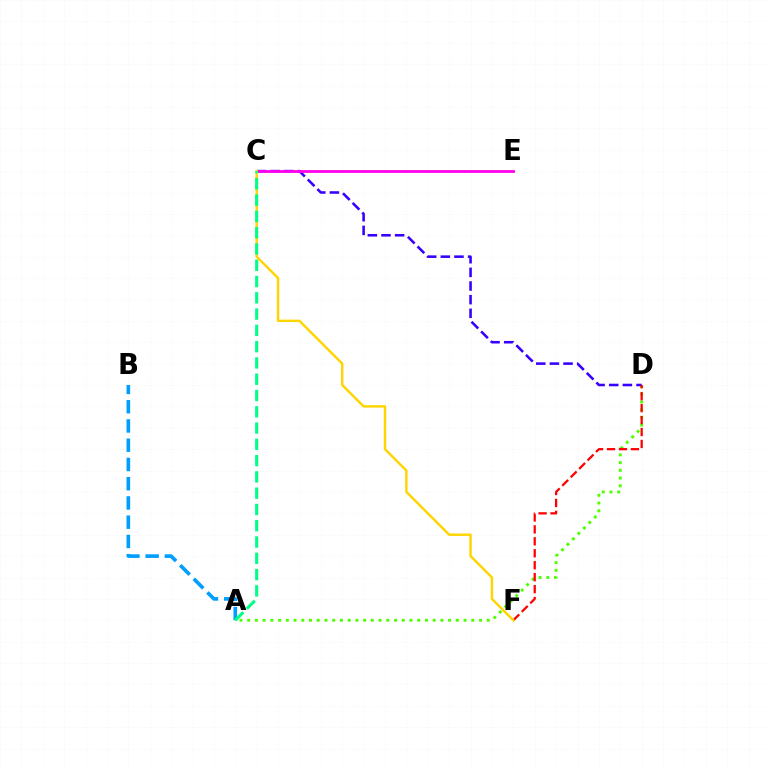{('A', 'D'): [{'color': '#4fff00', 'line_style': 'dotted', 'thickness': 2.1}], ('C', 'D'): [{'color': '#3700ff', 'line_style': 'dashed', 'thickness': 1.85}], ('A', 'B'): [{'color': '#009eff', 'line_style': 'dashed', 'thickness': 2.62}], ('D', 'F'): [{'color': '#ff0000', 'line_style': 'dashed', 'thickness': 1.62}], ('C', 'E'): [{'color': '#ff00ed', 'line_style': 'solid', 'thickness': 2.02}], ('C', 'F'): [{'color': '#ffd500', 'line_style': 'solid', 'thickness': 1.75}], ('A', 'C'): [{'color': '#00ff86', 'line_style': 'dashed', 'thickness': 2.21}]}